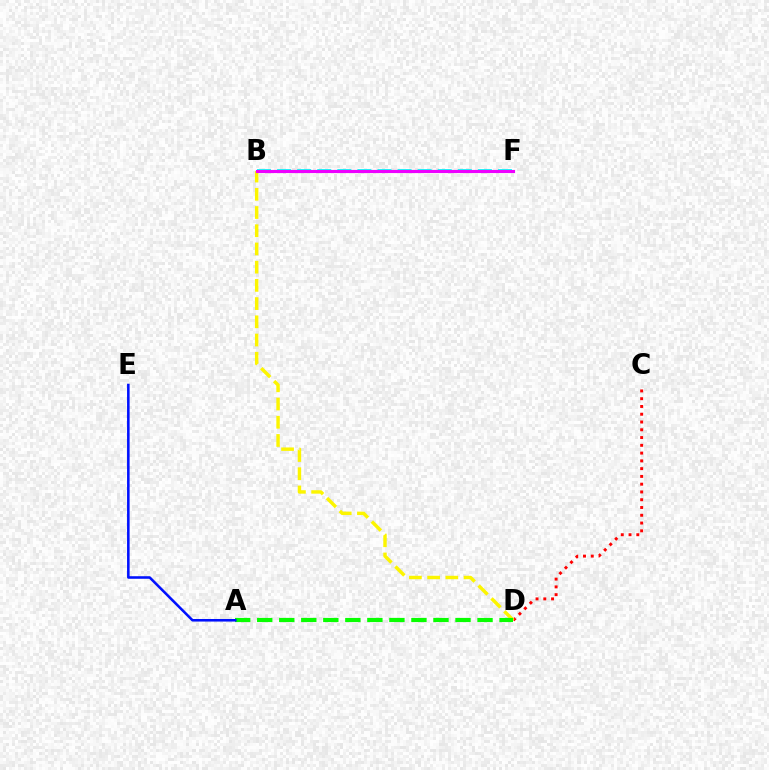{('C', 'D'): [{'color': '#ff0000', 'line_style': 'dotted', 'thickness': 2.11}], ('B', 'D'): [{'color': '#fcf500', 'line_style': 'dashed', 'thickness': 2.47}], ('B', 'F'): [{'color': '#00fff6', 'line_style': 'dashed', 'thickness': 2.73}, {'color': '#ee00ff', 'line_style': 'solid', 'thickness': 2.26}], ('A', 'D'): [{'color': '#08ff00', 'line_style': 'dashed', 'thickness': 2.99}], ('A', 'E'): [{'color': '#0010ff', 'line_style': 'solid', 'thickness': 1.84}]}